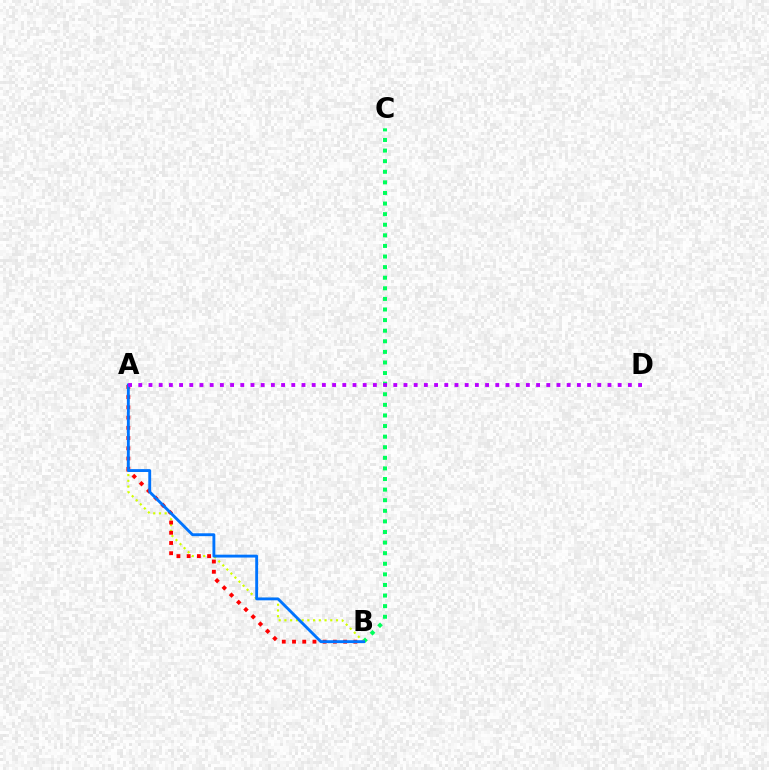{('B', 'C'): [{'color': '#00ff5c', 'line_style': 'dotted', 'thickness': 2.88}], ('A', 'B'): [{'color': '#d1ff00', 'line_style': 'dotted', 'thickness': 1.56}, {'color': '#ff0000', 'line_style': 'dotted', 'thickness': 2.78}, {'color': '#0074ff', 'line_style': 'solid', 'thickness': 2.07}], ('A', 'D'): [{'color': '#b900ff', 'line_style': 'dotted', 'thickness': 2.77}]}